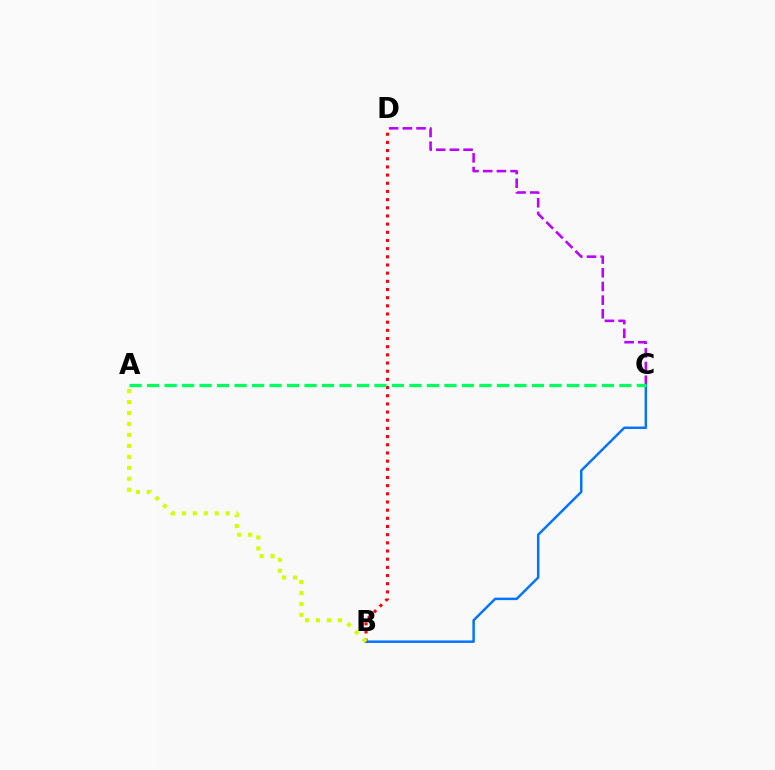{('C', 'D'): [{'color': '#b900ff', 'line_style': 'dashed', 'thickness': 1.86}], ('B', 'C'): [{'color': '#0074ff', 'line_style': 'solid', 'thickness': 1.79}], ('B', 'D'): [{'color': '#ff0000', 'line_style': 'dotted', 'thickness': 2.22}], ('A', 'C'): [{'color': '#00ff5c', 'line_style': 'dashed', 'thickness': 2.38}], ('A', 'B'): [{'color': '#d1ff00', 'line_style': 'dotted', 'thickness': 2.98}]}